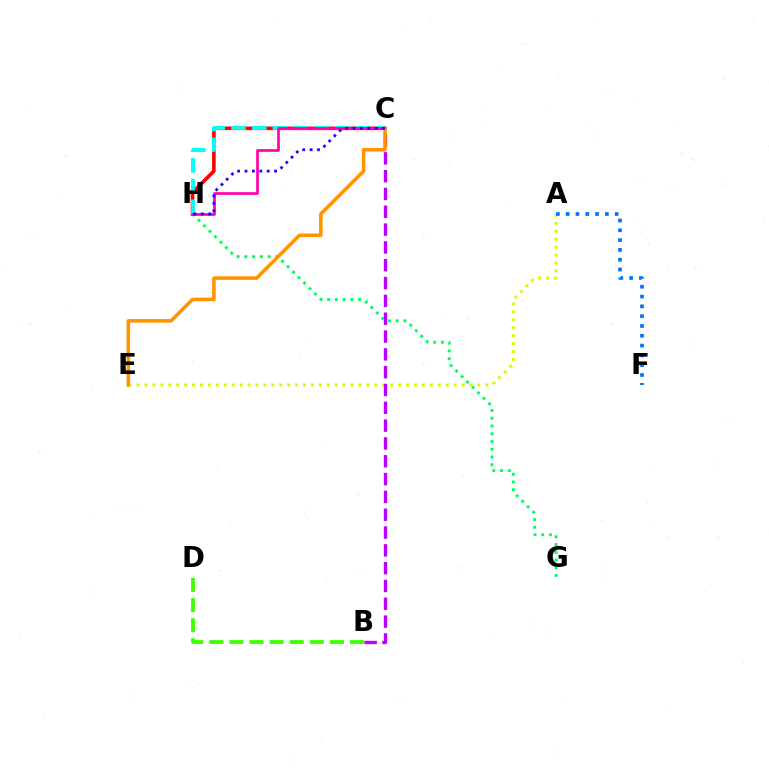{('G', 'H'): [{'color': '#00ff5c', 'line_style': 'dotted', 'thickness': 2.1}], ('B', 'D'): [{'color': '#3dff00', 'line_style': 'dashed', 'thickness': 2.73}], ('A', 'E'): [{'color': '#d1ff00', 'line_style': 'dotted', 'thickness': 2.15}], ('B', 'C'): [{'color': '#b900ff', 'line_style': 'dashed', 'thickness': 2.42}], ('C', 'H'): [{'color': '#ff0000', 'line_style': 'solid', 'thickness': 2.6}, {'color': '#00fff6', 'line_style': 'dashed', 'thickness': 2.81}, {'color': '#ff00ac', 'line_style': 'solid', 'thickness': 1.94}, {'color': '#2500ff', 'line_style': 'dotted', 'thickness': 2.01}], ('A', 'F'): [{'color': '#0074ff', 'line_style': 'dotted', 'thickness': 2.66}], ('C', 'E'): [{'color': '#ff9400', 'line_style': 'solid', 'thickness': 2.55}]}